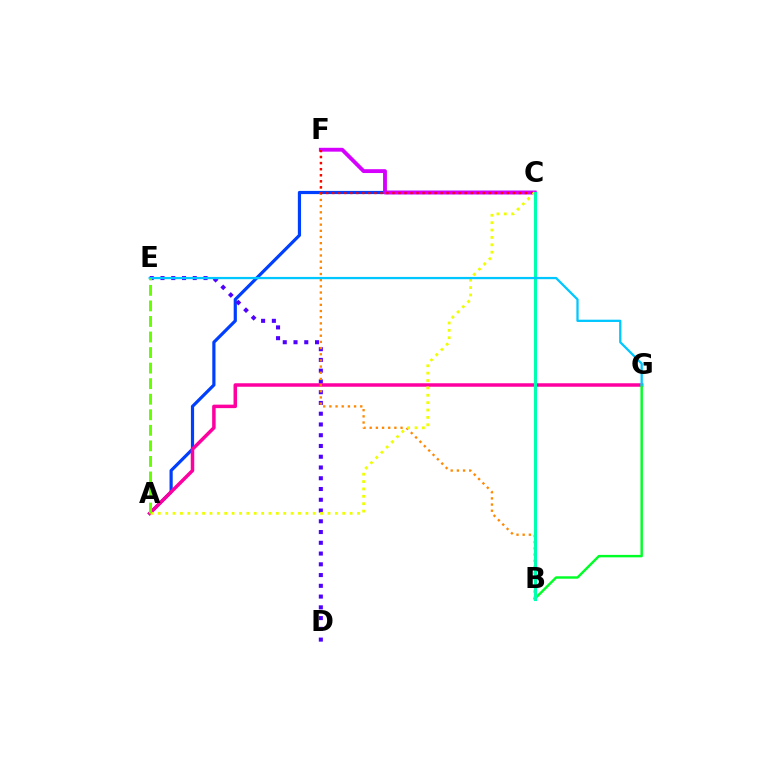{('A', 'C'): [{'color': '#003fff', 'line_style': 'solid', 'thickness': 2.29}, {'color': '#eeff00', 'line_style': 'dotted', 'thickness': 2.0}], ('D', 'E'): [{'color': '#4f00ff', 'line_style': 'dotted', 'thickness': 2.92}], ('A', 'G'): [{'color': '#ff00a0', 'line_style': 'solid', 'thickness': 2.51}], ('B', 'F'): [{'color': '#ff8800', 'line_style': 'dotted', 'thickness': 1.68}], ('B', 'G'): [{'color': '#00ff27', 'line_style': 'solid', 'thickness': 1.76}], ('C', 'F'): [{'color': '#d600ff', 'line_style': 'solid', 'thickness': 2.77}, {'color': '#ff0000', 'line_style': 'dotted', 'thickness': 1.63}], ('B', 'C'): [{'color': '#00ffaf', 'line_style': 'solid', 'thickness': 2.24}], ('E', 'G'): [{'color': '#00c7ff', 'line_style': 'solid', 'thickness': 1.64}], ('A', 'E'): [{'color': '#66ff00', 'line_style': 'dashed', 'thickness': 2.11}]}